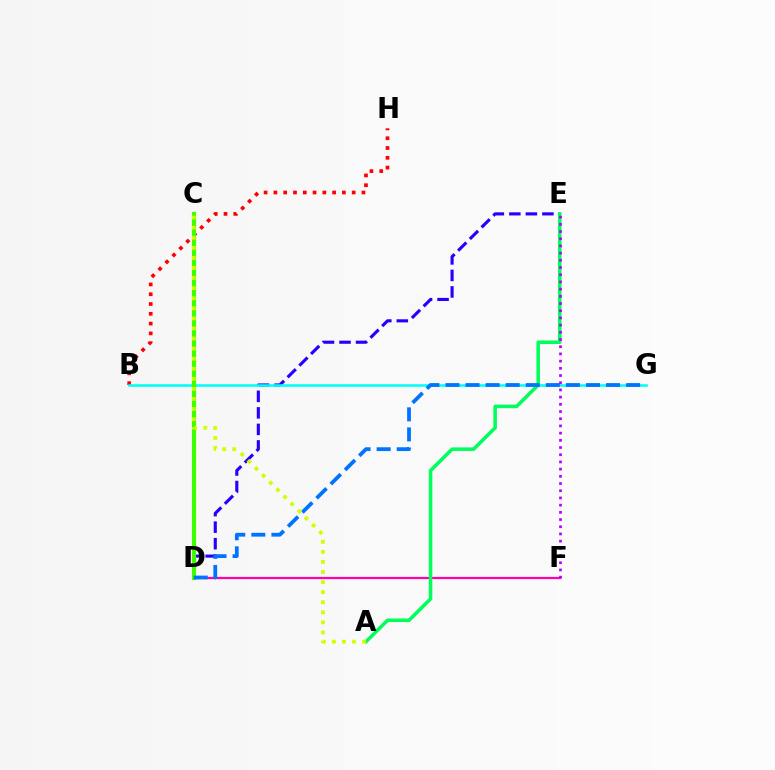{('D', 'F'): [{'color': '#ff00ac', 'line_style': 'solid', 'thickness': 1.59}], ('B', 'H'): [{'color': '#ff0000', 'line_style': 'dotted', 'thickness': 2.66}], ('D', 'E'): [{'color': '#2500ff', 'line_style': 'dashed', 'thickness': 2.24}], ('B', 'G'): [{'color': '#00fff6', 'line_style': 'solid', 'thickness': 1.84}], ('A', 'E'): [{'color': '#00ff5c', 'line_style': 'solid', 'thickness': 2.55}], ('C', 'D'): [{'color': '#ff9400', 'line_style': 'dashed', 'thickness': 2.21}, {'color': '#3dff00', 'line_style': 'solid', 'thickness': 2.97}], ('D', 'G'): [{'color': '#0074ff', 'line_style': 'dashed', 'thickness': 2.73}], ('E', 'F'): [{'color': '#b900ff', 'line_style': 'dotted', 'thickness': 1.96}], ('A', 'C'): [{'color': '#d1ff00', 'line_style': 'dotted', 'thickness': 2.74}]}